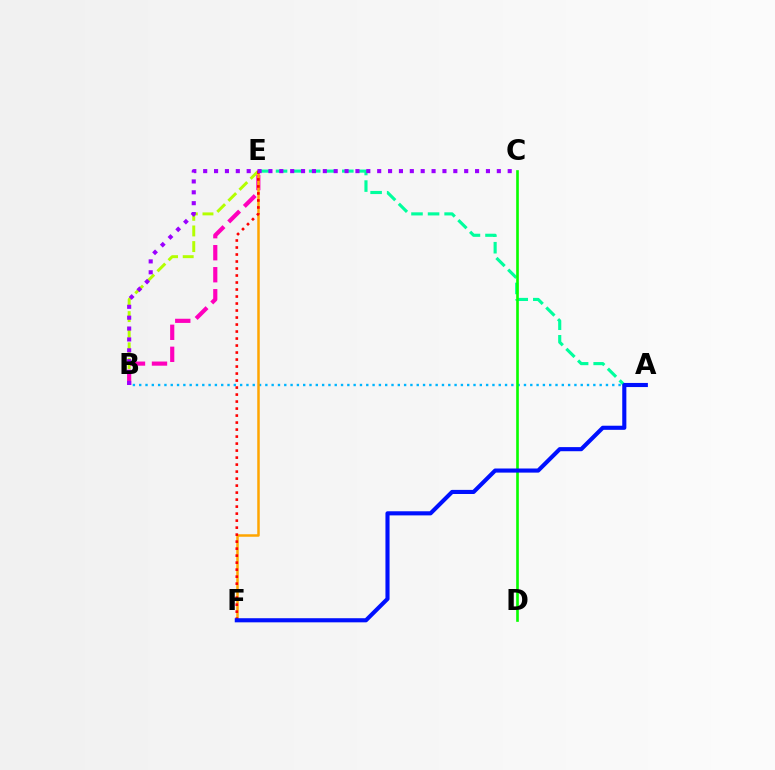{('B', 'E'): [{'color': '#b3ff00', 'line_style': 'dashed', 'thickness': 2.12}, {'color': '#ff00bd', 'line_style': 'dashed', 'thickness': 2.99}], ('A', 'E'): [{'color': '#00ff9d', 'line_style': 'dashed', 'thickness': 2.25}], ('A', 'B'): [{'color': '#00b5ff', 'line_style': 'dotted', 'thickness': 1.71}], ('C', 'D'): [{'color': '#08ff00', 'line_style': 'solid', 'thickness': 1.91}], ('E', 'F'): [{'color': '#ffa500', 'line_style': 'solid', 'thickness': 1.8}, {'color': '#ff0000', 'line_style': 'dotted', 'thickness': 1.9}], ('B', 'C'): [{'color': '#9b00ff', 'line_style': 'dotted', 'thickness': 2.95}], ('A', 'F'): [{'color': '#0010ff', 'line_style': 'solid', 'thickness': 2.96}]}